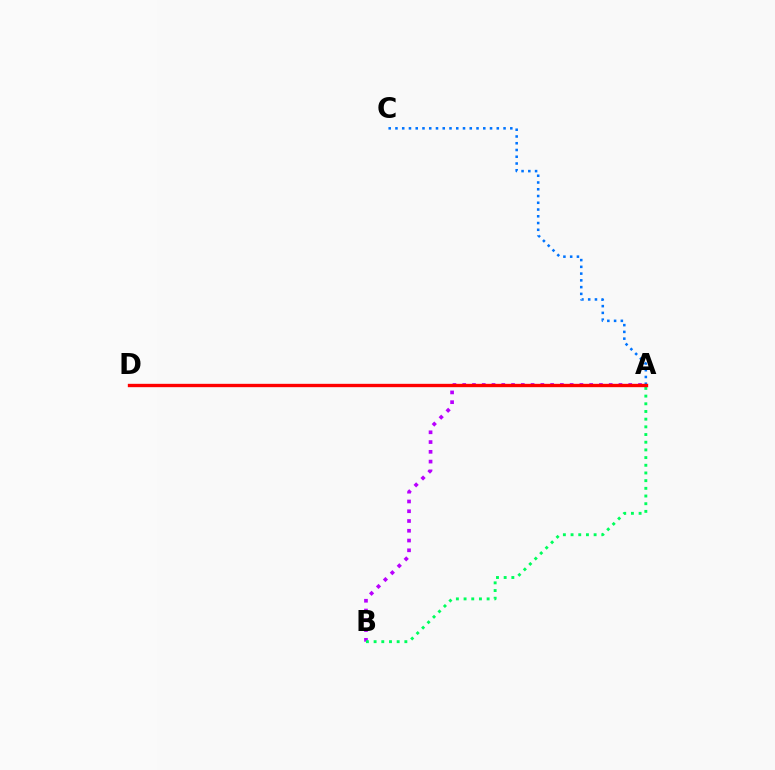{('A', 'B'): [{'color': '#b900ff', 'line_style': 'dotted', 'thickness': 2.65}, {'color': '#00ff5c', 'line_style': 'dotted', 'thickness': 2.09}], ('A', 'C'): [{'color': '#0074ff', 'line_style': 'dotted', 'thickness': 1.84}], ('A', 'D'): [{'color': '#d1ff00', 'line_style': 'dotted', 'thickness': 1.9}, {'color': '#ff0000', 'line_style': 'solid', 'thickness': 2.41}]}